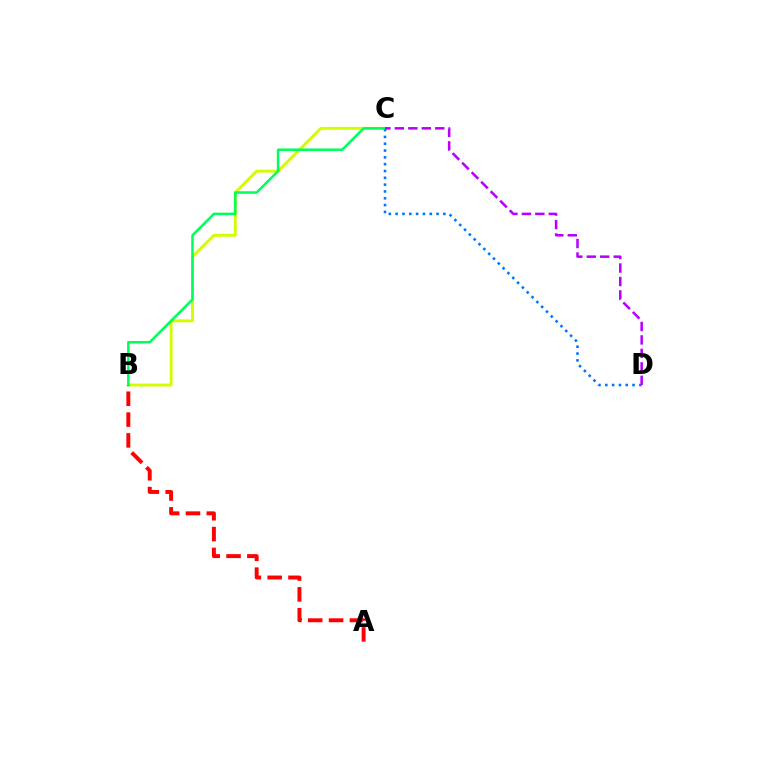{('B', 'C'): [{'color': '#d1ff00', 'line_style': 'solid', 'thickness': 2.11}, {'color': '#00ff5c', 'line_style': 'solid', 'thickness': 1.81}], ('C', 'D'): [{'color': '#0074ff', 'line_style': 'dotted', 'thickness': 1.85}, {'color': '#b900ff', 'line_style': 'dashed', 'thickness': 1.83}], ('A', 'B'): [{'color': '#ff0000', 'line_style': 'dashed', 'thickness': 2.83}]}